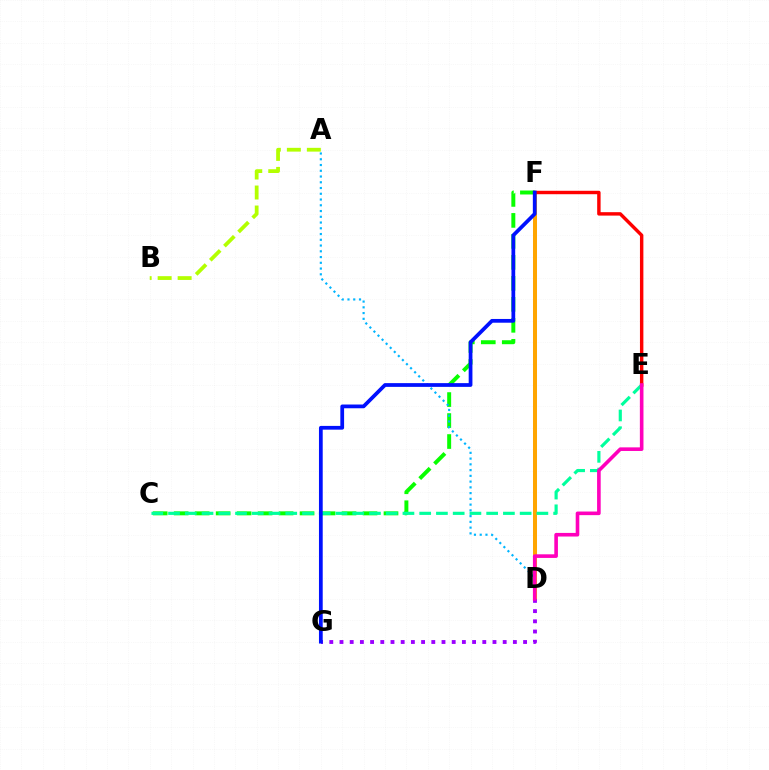{('A', 'B'): [{'color': '#b3ff00', 'line_style': 'dashed', 'thickness': 2.72}], ('D', 'F'): [{'color': '#ffa500', 'line_style': 'solid', 'thickness': 2.89}], ('E', 'F'): [{'color': '#ff0000', 'line_style': 'solid', 'thickness': 2.47}], ('D', 'G'): [{'color': '#9b00ff', 'line_style': 'dotted', 'thickness': 2.77}], ('C', 'F'): [{'color': '#08ff00', 'line_style': 'dashed', 'thickness': 2.85}], ('A', 'D'): [{'color': '#00b5ff', 'line_style': 'dotted', 'thickness': 1.56}], ('C', 'E'): [{'color': '#00ff9d', 'line_style': 'dashed', 'thickness': 2.27}], ('F', 'G'): [{'color': '#0010ff', 'line_style': 'solid', 'thickness': 2.7}], ('D', 'E'): [{'color': '#ff00bd', 'line_style': 'solid', 'thickness': 2.6}]}